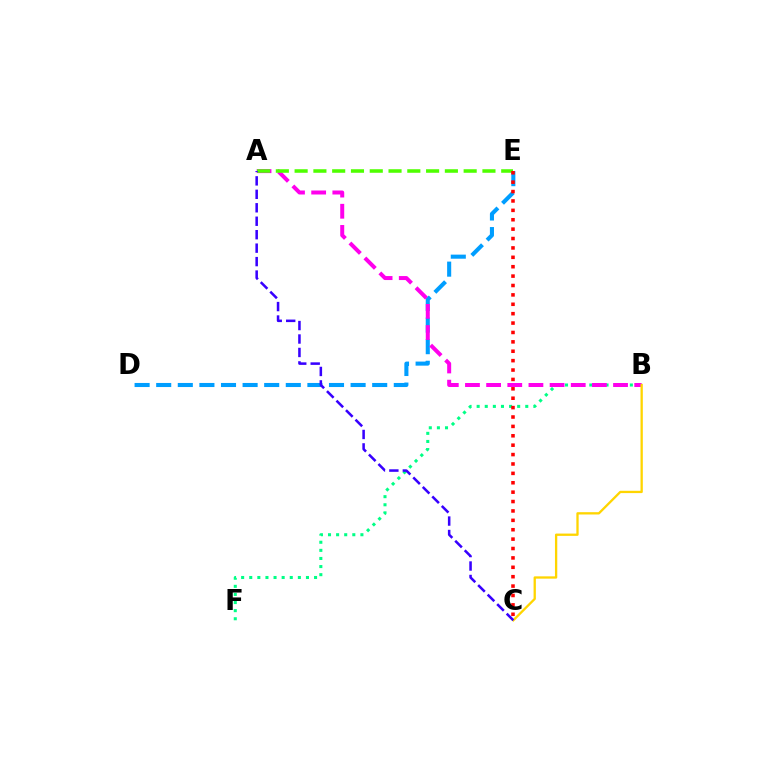{('D', 'E'): [{'color': '#009eff', 'line_style': 'dashed', 'thickness': 2.93}], ('B', 'F'): [{'color': '#00ff86', 'line_style': 'dotted', 'thickness': 2.2}], ('A', 'B'): [{'color': '#ff00ed', 'line_style': 'dashed', 'thickness': 2.87}], ('A', 'E'): [{'color': '#4fff00', 'line_style': 'dashed', 'thickness': 2.55}], ('C', 'E'): [{'color': '#ff0000', 'line_style': 'dotted', 'thickness': 2.55}], ('B', 'C'): [{'color': '#ffd500', 'line_style': 'solid', 'thickness': 1.66}], ('A', 'C'): [{'color': '#3700ff', 'line_style': 'dashed', 'thickness': 1.83}]}